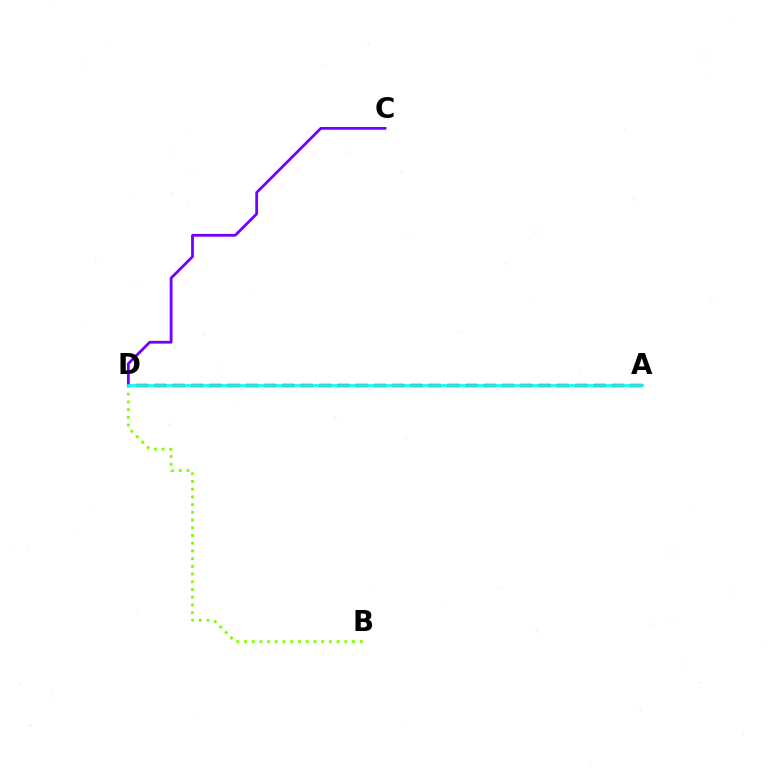{('A', 'D'): [{'color': '#ff0000', 'line_style': 'dashed', 'thickness': 2.49}, {'color': '#00fff6', 'line_style': 'solid', 'thickness': 1.94}], ('B', 'D'): [{'color': '#84ff00', 'line_style': 'dotted', 'thickness': 2.1}], ('C', 'D'): [{'color': '#7200ff', 'line_style': 'solid', 'thickness': 2.0}]}